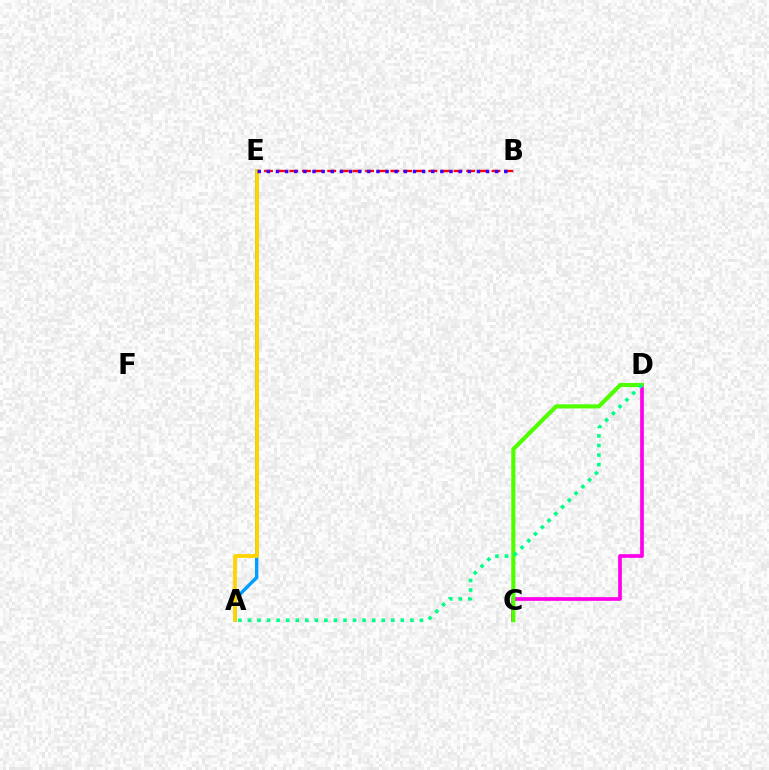{('B', 'E'): [{'color': '#ff0000', 'line_style': 'dashed', 'thickness': 1.72}, {'color': '#3700ff', 'line_style': 'dotted', 'thickness': 2.48}], ('A', 'E'): [{'color': '#009eff', 'line_style': 'solid', 'thickness': 2.42}, {'color': '#ffd500', 'line_style': 'solid', 'thickness': 2.73}], ('C', 'D'): [{'color': '#ff00ed', 'line_style': 'solid', 'thickness': 2.66}, {'color': '#4fff00', 'line_style': 'solid', 'thickness': 2.96}], ('A', 'D'): [{'color': '#00ff86', 'line_style': 'dotted', 'thickness': 2.6}]}